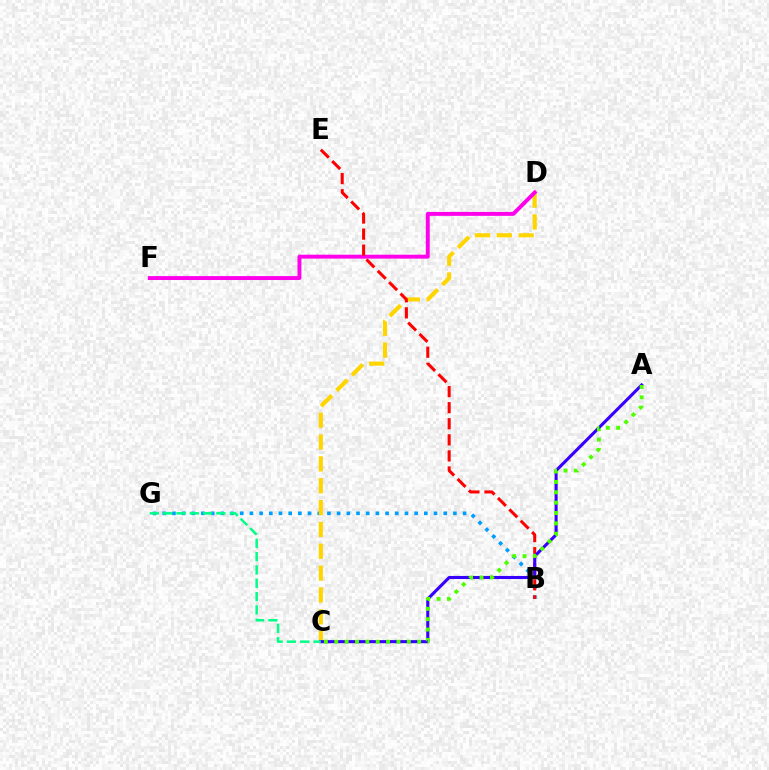{('B', 'G'): [{'color': '#009eff', 'line_style': 'dotted', 'thickness': 2.63}], ('C', 'D'): [{'color': '#ffd500', 'line_style': 'dashed', 'thickness': 2.97}], ('D', 'F'): [{'color': '#ff00ed', 'line_style': 'solid', 'thickness': 2.82}], ('B', 'E'): [{'color': '#ff0000', 'line_style': 'dashed', 'thickness': 2.18}], ('A', 'C'): [{'color': '#3700ff', 'line_style': 'solid', 'thickness': 2.23}, {'color': '#4fff00', 'line_style': 'dotted', 'thickness': 2.82}], ('C', 'G'): [{'color': '#00ff86', 'line_style': 'dashed', 'thickness': 1.81}]}